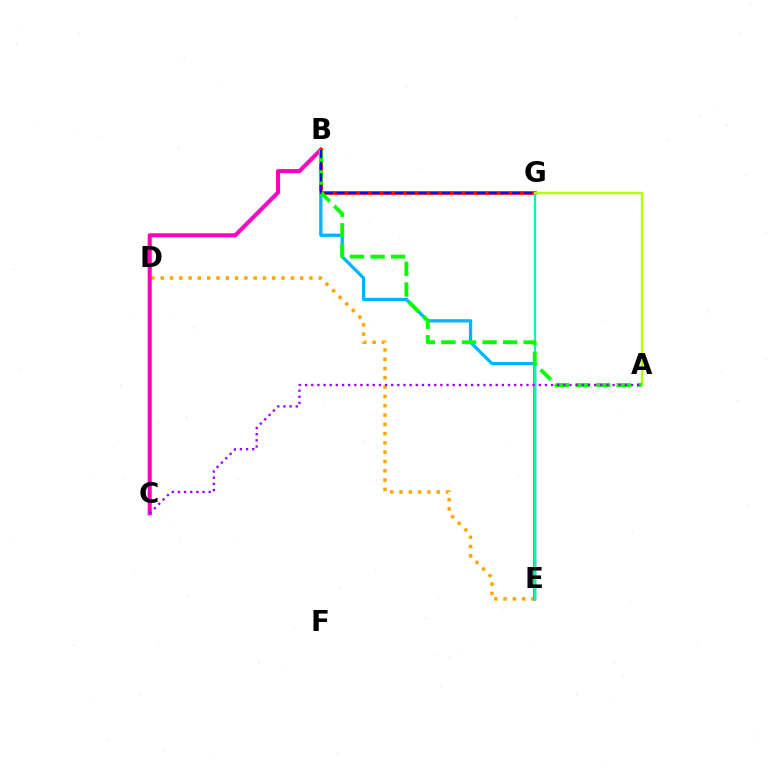{('D', 'E'): [{'color': '#ffa500', 'line_style': 'dotted', 'thickness': 2.53}], ('B', 'E'): [{'color': '#00b5ff', 'line_style': 'solid', 'thickness': 2.36}], ('B', 'C'): [{'color': '#ff00bd', 'line_style': 'solid', 'thickness': 2.92}], ('B', 'G'): [{'color': '#ff0000', 'line_style': 'solid', 'thickness': 2.59}, {'color': '#0010ff', 'line_style': 'dashed', 'thickness': 1.59}], ('E', 'G'): [{'color': '#00ff9d', 'line_style': 'solid', 'thickness': 1.57}], ('A', 'G'): [{'color': '#b3ff00', 'line_style': 'solid', 'thickness': 1.74}], ('A', 'B'): [{'color': '#08ff00', 'line_style': 'dashed', 'thickness': 2.79}], ('A', 'C'): [{'color': '#9b00ff', 'line_style': 'dotted', 'thickness': 1.67}]}